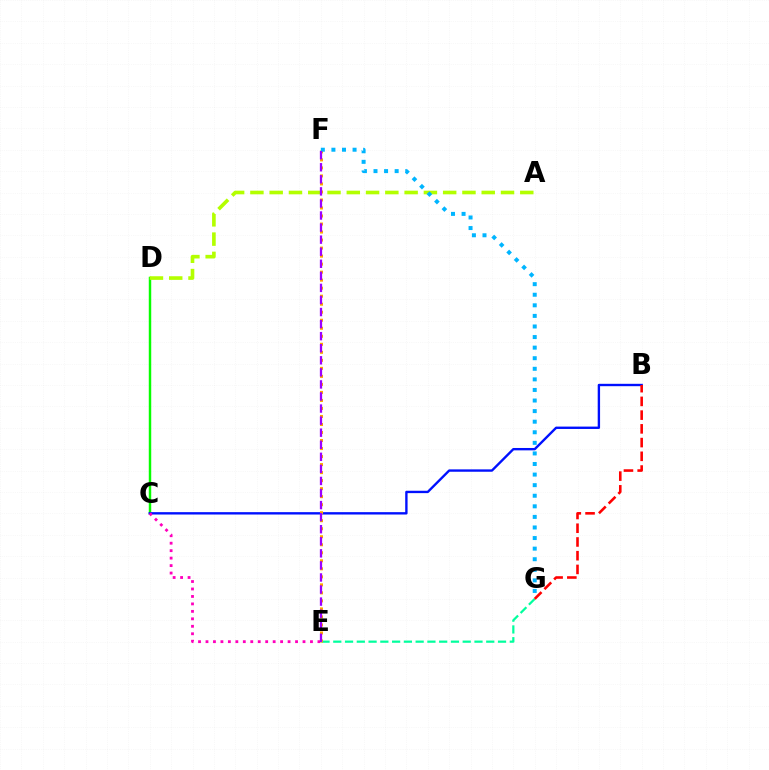{('E', 'G'): [{'color': '#00ff9d', 'line_style': 'dashed', 'thickness': 1.6}], ('C', 'D'): [{'color': '#08ff00', 'line_style': 'solid', 'thickness': 1.76}], ('B', 'C'): [{'color': '#0010ff', 'line_style': 'solid', 'thickness': 1.71}], ('B', 'G'): [{'color': '#ff0000', 'line_style': 'dashed', 'thickness': 1.87}], ('C', 'E'): [{'color': '#ff00bd', 'line_style': 'dotted', 'thickness': 2.03}], ('A', 'D'): [{'color': '#b3ff00', 'line_style': 'dashed', 'thickness': 2.62}], ('E', 'F'): [{'color': '#ffa500', 'line_style': 'dotted', 'thickness': 2.18}, {'color': '#9b00ff', 'line_style': 'dashed', 'thickness': 1.64}], ('F', 'G'): [{'color': '#00b5ff', 'line_style': 'dotted', 'thickness': 2.87}]}